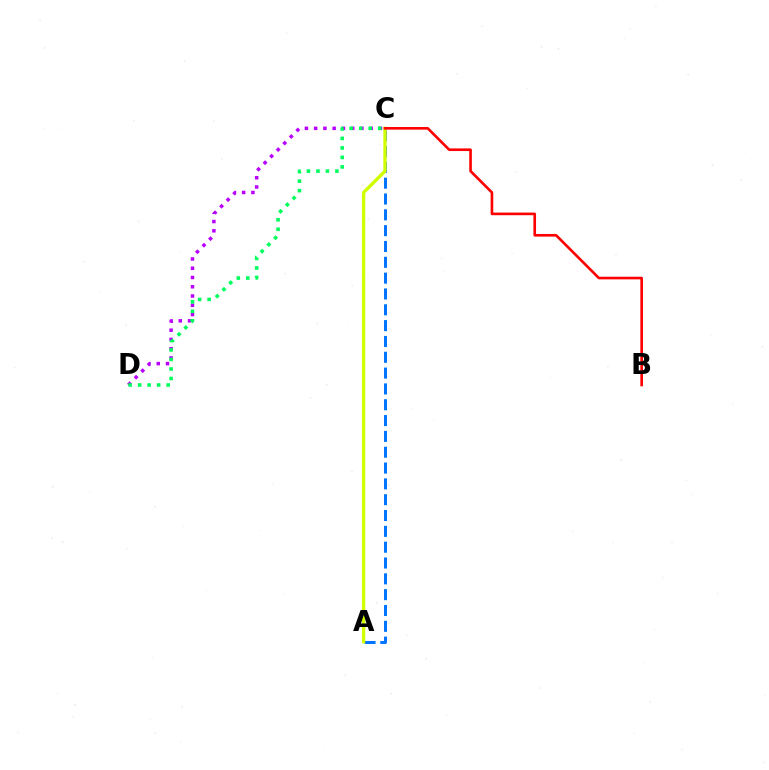{('C', 'D'): [{'color': '#b900ff', 'line_style': 'dotted', 'thickness': 2.52}, {'color': '#00ff5c', 'line_style': 'dotted', 'thickness': 2.58}], ('A', 'C'): [{'color': '#0074ff', 'line_style': 'dashed', 'thickness': 2.15}, {'color': '#d1ff00', 'line_style': 'solid', 'thickness': 2.41}], ('B', 'C'): [{'color': '#ff0000', 'line_style': 'solid', 'thickness': 1.89}]}